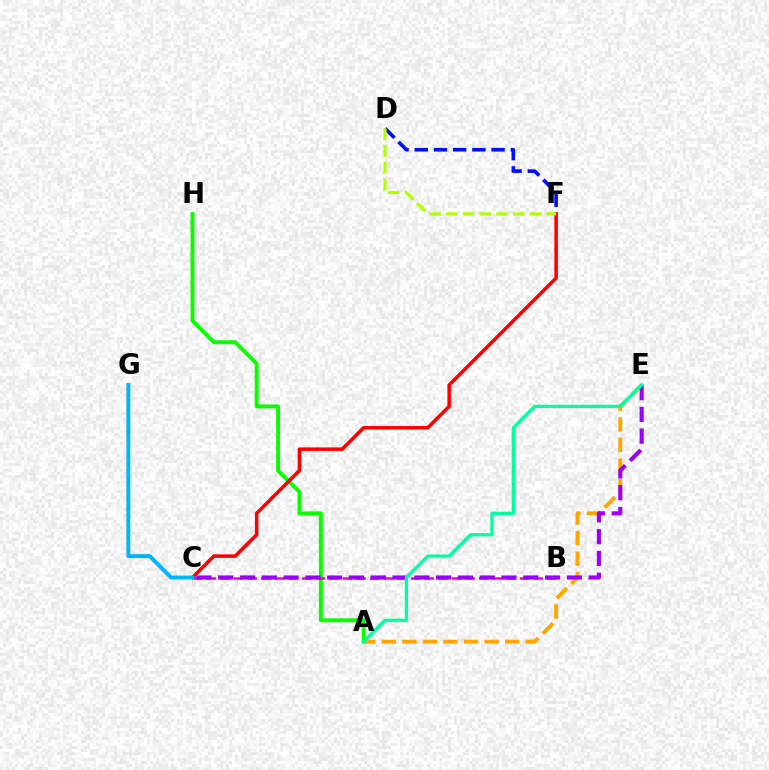{('A', 'H'): [{'color': '#08ff00', 'line_style': 'solid', 'thickness': 2.81}], ('B', 'C'): [{'color': '#ff00bd', 'line_style': 'dashed', 'thickness': 1.85}], ('A', 'E'): [{'color': '#ffa500', 'line_style': 'dashed', 'thickness': 2.79}, {'color': '#00ff9d', 'line_style': 'solid', 'thickness': 2.37}], ('D', 'F'): [{'color': '#0010ff', 'line_style': 'dashed', 'thickness': 2.61}, {'color': '#b3ff00', 'line_style': 'dashed', 'thickness': 2.27}], ('C', 'F'): [{'color': '#ff0000', 'line_style': 'solid', 'thickness': 2.53}], ('C', 'E'): [{'color': '#9b00ff', 'line_style': 'dashed', 'thickness': 2.96}], ('C', 'G'): [{'color': '#00b5ff', 'line_style': 'solid', 'thickness': 2.81}]}